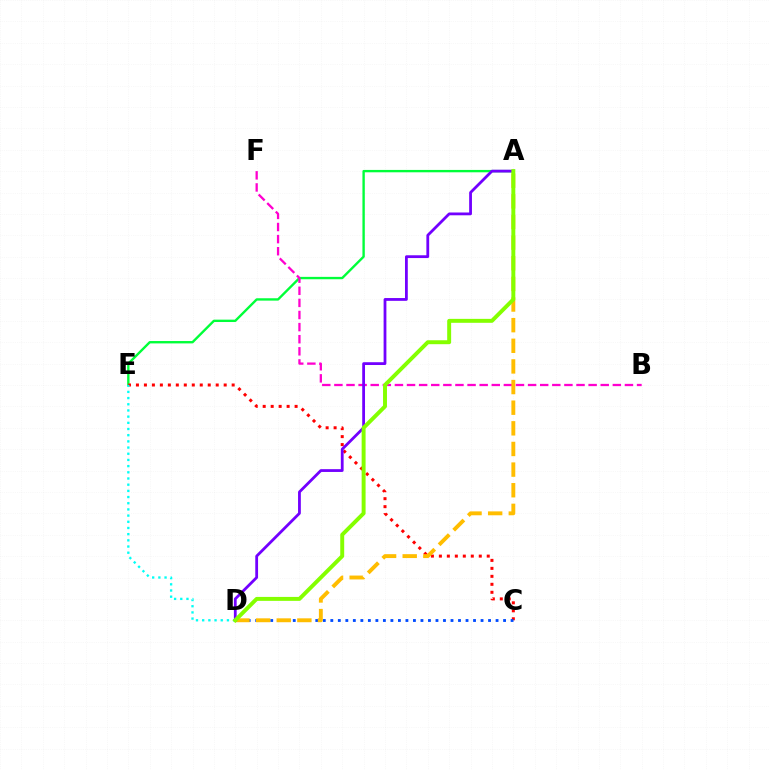{('A', 'E'): [{'color': '#00ff39', 'line_style': 'solid', 'thickness': 1.71}], ('C', 'E'): [{'color': '#ff0000', 'line_style': 'dotted', 'thickness': 2.17}], ('C', 'D'): [{'color': '#004bff', 'line_style': 'dotted', 'thickness': 2.04}], ('D', 'E'): [{'color': '#00fff6', 'line_style': 'dotted', 'thickness': 1.68}], ('B', 'F'): [{'color': '#ff00cf', 'line_style': 'dashed', 'thickness': 1.64}], ('A', 'D'): [{'color': '#ffbd00', 'line_style': 'dashed', 'thickness': 2.8}, {'color': '#7200ff', 'line_style': 'solid', 'thickness': 2.01}, {'color': '#84ff00', 'line_style': 'solid', 'thickness': 2.84}]}